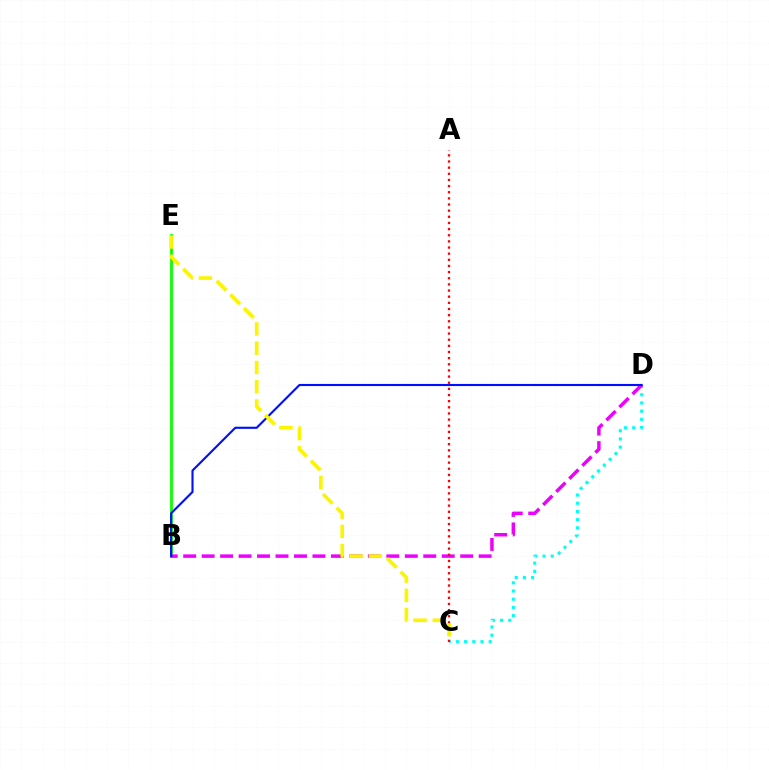{('C', 'D'): [{'color': '#00fff6', 'line_style': 'dotted', 'thickness': 2.23}], ('B', 'E'): [{'color': '#08ff00', 'line_style': 'solid', 'thickness': 2.02}], ('B', 'D'): [{'color': '#ee00ff', 'line_style': 'dashed', 'thickness': 2.51}, {'color': '#0010ff', 'line_style': 'solid', 'thickness': 1.53}], ('A', 'C'): [{'color': '#ff0000', 'line_style': 'dotted', 'thickness': 1.67}], ('C', 'E'): [{'color': '#fcf500', 'line_style': 'dashed', 'thickness': 2.62}]}